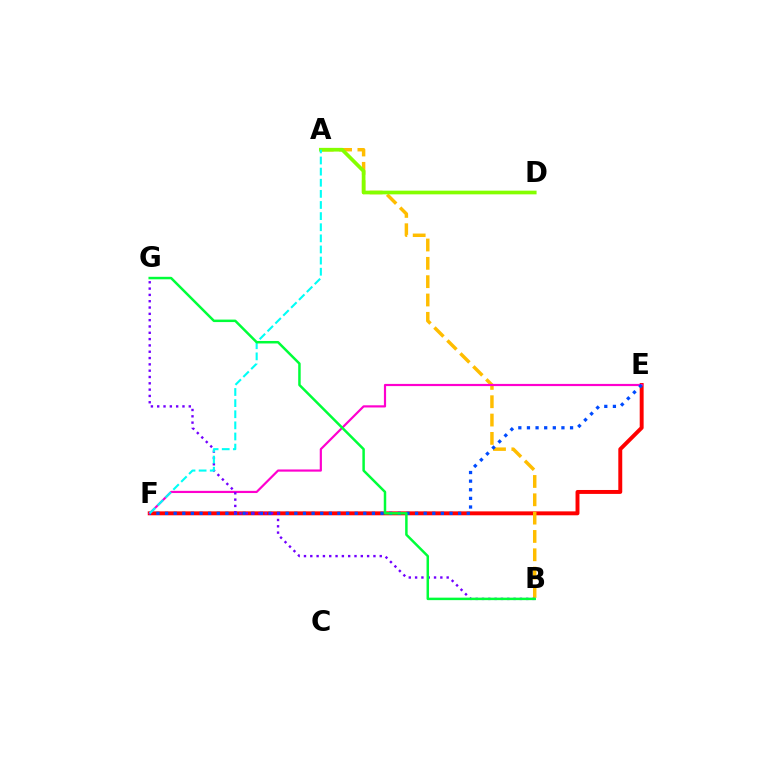{('E', 'F'): [{'color': '#ff0000', 'line_style': 'solid', 'thickness': 2.83}, {'color': '#ff00cf', 'line_style': 'solid', 'thickness': 1.57}, {'color': '#004bff', 'line_style': 'dotted', 'thickness': 2.34}], ('A', 'B'): [{'color': '#ffbd00', 'line_style': 'dashed', 'thickness': 2.49}], ('B', 'G'): [{'color': '#7200ff', 'line_style': 'dotted', 'thickness': 1.72}, {'color': '#00ff39', 'line_style': 'solid', 'thickness': 1.79}], ('A', 'D'): [{'color': '#84ff00', 'line_style': 'solid', 'thickness': 2.66}], ('A', 'F'): [{'color': '#00fff6', 'line_style': 'dashed', 'thickness': 1.51}]}